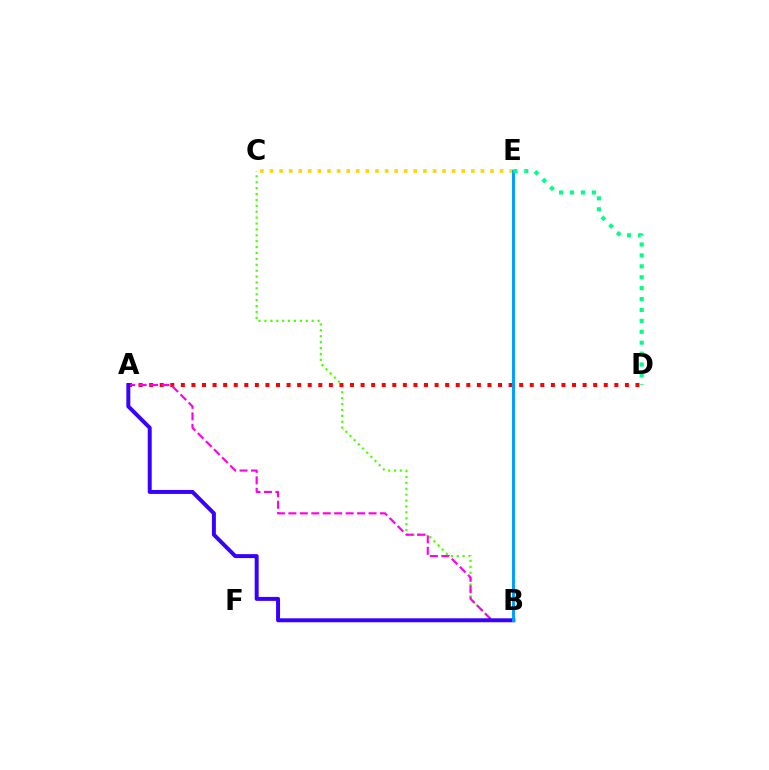{('C', 'E'): [{'color': '#ffd500', 'line_style': 'dotted', 'thickness': 2.61}], ('B', 'C'): [{'color': '#4fff00', 'line_style': 'dotted', 'thickness': 1.6}], ('A', 'D'): [{'color': '#ff0000', 'line_style': 'dotted', 'thickness': 2.87}], ('A', 'B'): [{'color': '#ff00ed', 'line_style': 'dashed', 'thickness': 1.56}, {'color': '#3700ff', 'line_style': 'solid', 'thickness': 2.85}], ('B', 'E'): [{'color': '#009eff', 'line_style': 'solid', 'thickness': 2.11}], ('D', 'E'): [{'color': '#00ff86', 'line_style': 'dotted', 'thickness': 2.96}]}